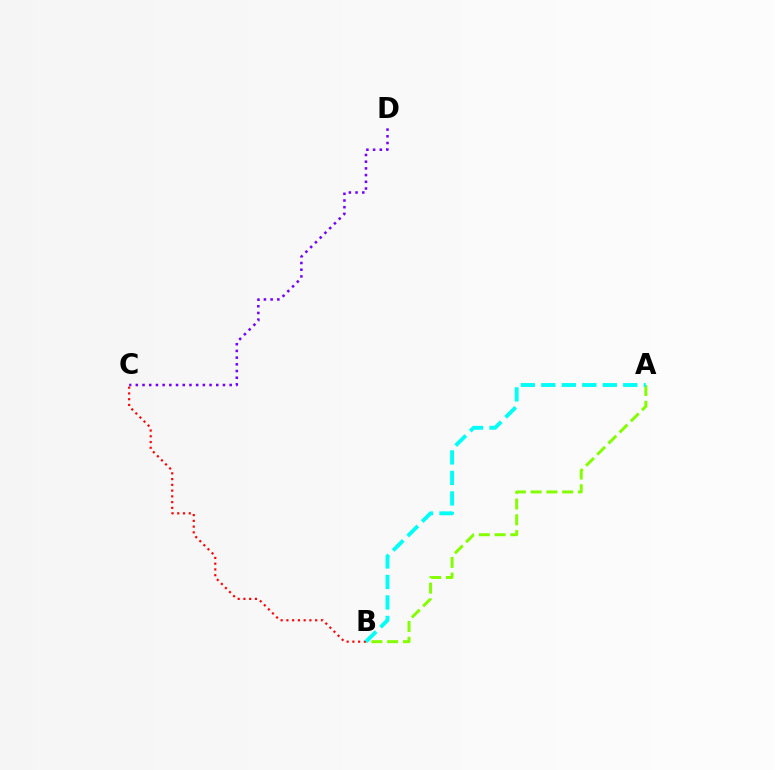{('C', 'D'): [{'color': '#7200ff', 'line_style': 'dotted', 'thickness': 1.82}], ('B', 'C'): [{'color': '#ff0000', 'line_style': 'dotted', 'thickness': 1.56}], ('A', 'B'): [{'color': '#84ff00', 'line_style': 'dashed', 'thickness': 2.14}, {'color': '#00fff6', 'line_style': 'dashed', 'thickness': 2.78}]}